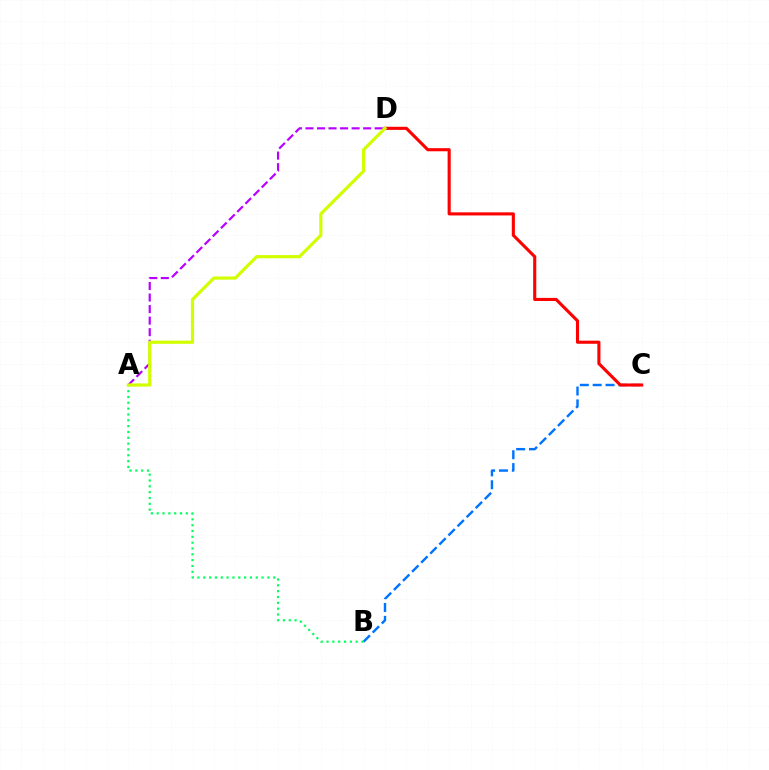{('A', 'D'): [{'color': '#b900ff', 'line_style': 'dashed', 'thickness': 1.57}, {'color': '#d1ff00', 'line_style': 'solid', 'thickness': 2.29}], ('B', 'C'): [{'color': '#0074ff', 'line_style': 'dashed', 'thickness': 1.75}], ('A', 'B'): [{'color': '#00ff5c', 'line_style': 'dotted', 'thickness': 1.58}], ('C', 'D'): [{'color': '#ff0000', 'line_style': 'solid', 'thickness': 2.23}]}